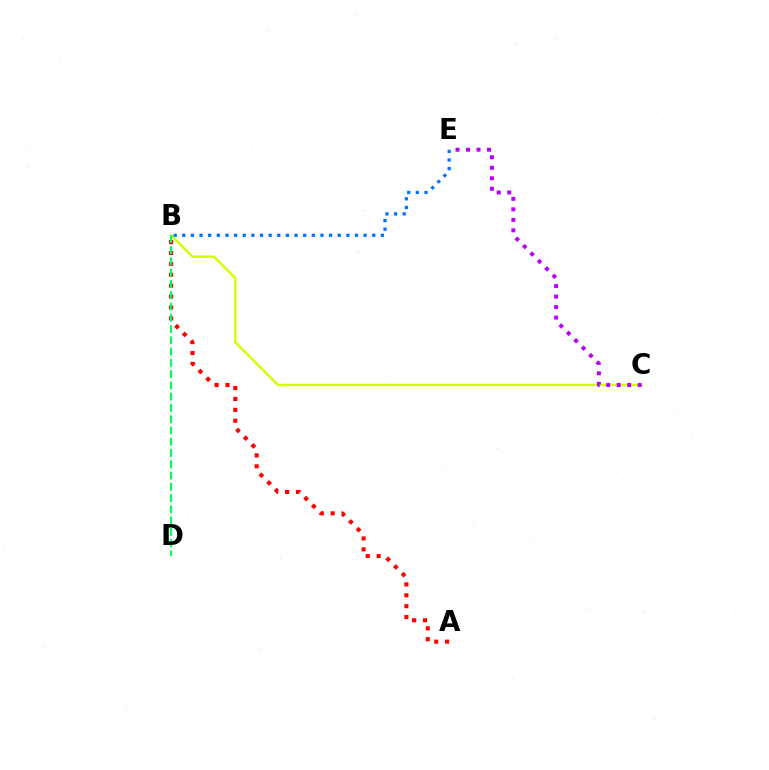{('A', 'B'): [{'color': '#ff0000', 'line_style': 'dotted', 'thickness': 2.96}], ('B', 'C'): [{'color': '#d1ff00', 'line_style': 'solid', 'thickness': 1.74}], ('B', 'D'): [{'color': '#00ff5c', 'line_style': 'dashed', 'thickness': 1.53}], ('B', 'E'): [{'color': '#0074ff', 'line_style': 'dotted', 'thickness': 2.35}], ('C', 'E'): [{'color': '#b900ff', 'line_style': 'dotted', 'thickness': 2.85}]}